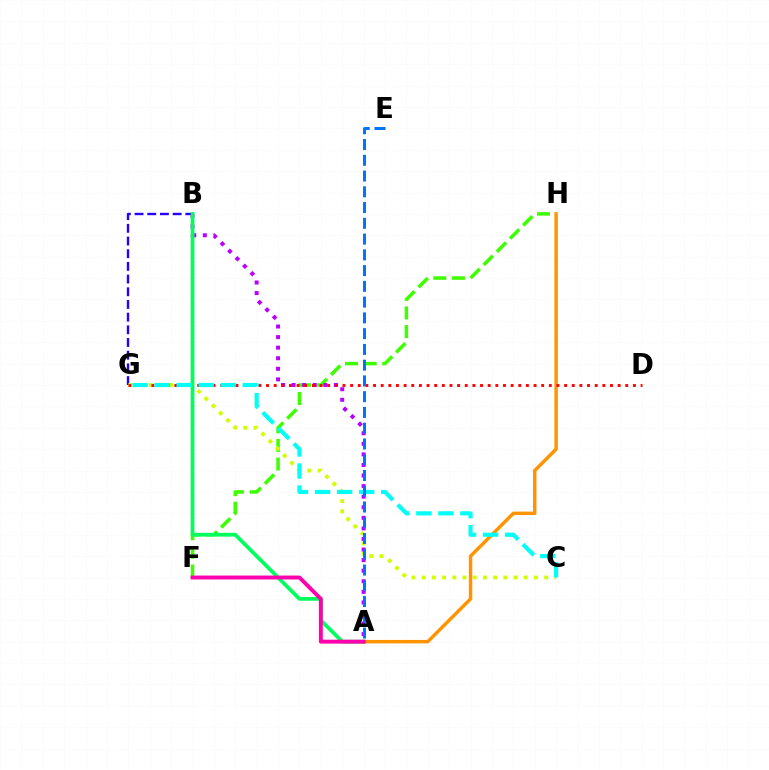{('B', 'G'): [{'color': '#2500ff', 'line_style': 'dashed', 'thickness': 1.72}], ('F', 'H'): [{'color': '#3dff00', 'line_style': 'dashed', 'thickness': 2.53}], ('C', 'G'): [{'color': '#d1ff00', 'line_style': 'dotted', 'thickness': 2.77}, {'color': '#00fff6', 'line_style': 'dashed', 'thickness': 2.99}], ('A', 'H'): [{'color': '#ff9400', 'line_style': 'solid', 'thickness': 2.49}], ('A', 'B'): [{'color': '#b900ff', 'line_style': 'dotted', 'thickness': 2.87}, {'color': '#00ff5c', 'line_style': 'solid', 'thickness': 2.69}], ('D', 'G'): [{'color': '#ff0000', 'line_style': 'dotted', 'thickness': 2.08}], ('A', 'E'): [{'color': '#0074ff', 'line_style': 'dashed', 'thickness': 2.14}], ('A', 'F'): [{'color': '#ff00ac', 'line_style': 'solid', 'thickness': 2.81}]}